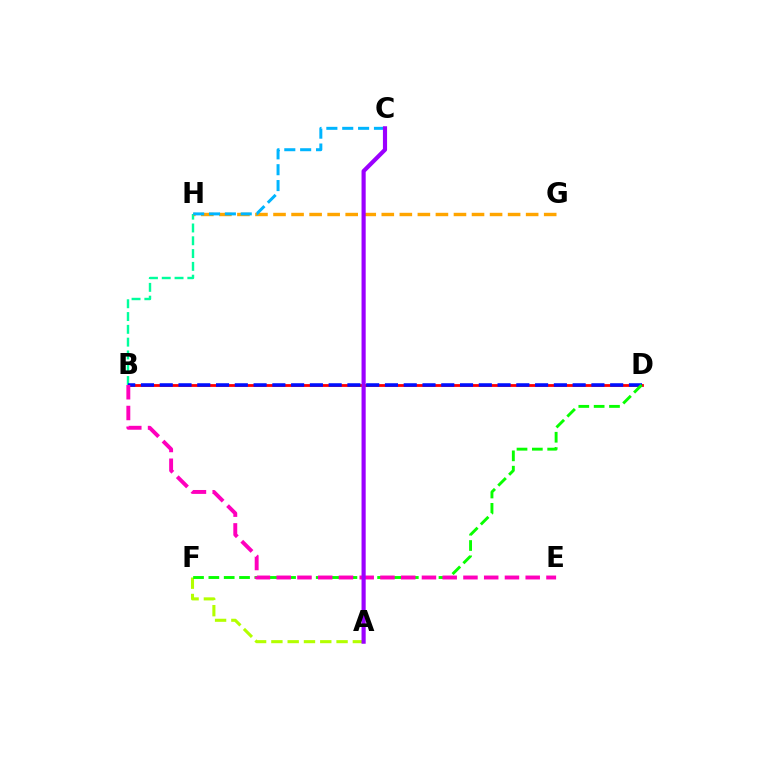{('A', 'F'): [{'color': '#b3ff00', 'line_style': 'dashed', 'thickness': 2.21}], ('B', 'D'): [{'color': '#ff0000', 'line_style': 'solid', 'thickness': 2.01}, {'color': '#0010ff', 'line_style': 'dashed', 'thickness': 2.55}], ('B', 'H'): [{'color': '#00ff9d', 'line_style': 'dashed', 'thickness': 1.74}], ('D', 'F'): [{'color': '#08ff00', 'line_style': 'dashed', 'thickness': 2.08}], ('G', 'H'): [{'color': '#ffa500', 'line_style': 'dashed', 'thickness': 2.45}], ('B', 'E'): [{'color': '#ff00bd', 'line_style': 'dashed', 'thickness': 2.82}], ('C', 'H'): [{'color': '#00b5ff', 'line_style': 'dashed', 'thickness': 2.16}], ('A', 'C'): [{'color': '#9b00ff', 'line_style': 'solid', 'thickness': 2.99}]}